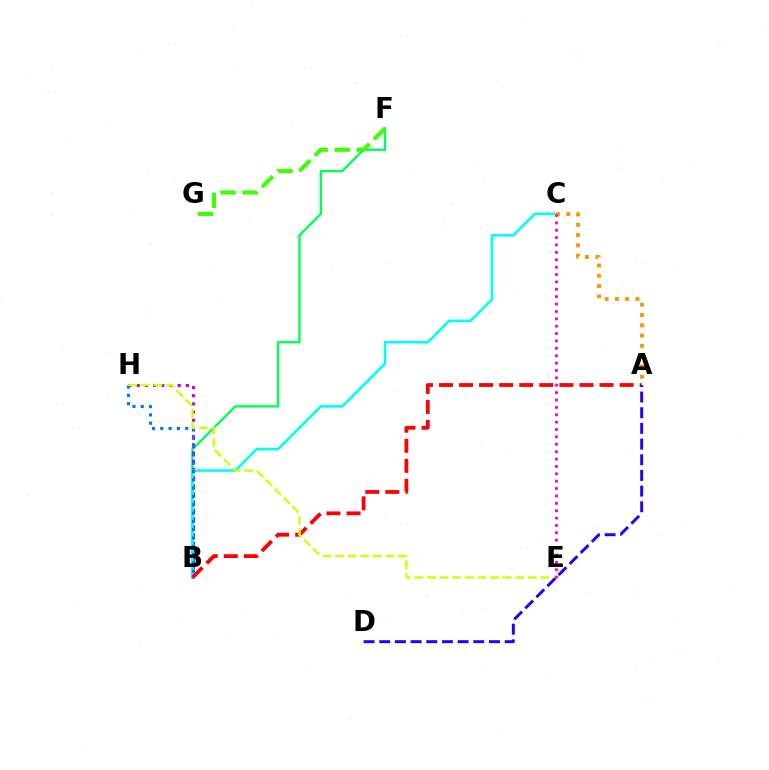{('B', 'F'): [{'color': '#00ff5c', 'line_style': 'solid', 'thickness': 1.71}], ('B', 'H'): [{'color': '#b900ff', 'line_style': 'dotted', 'thickness': 2.22}, {'color': '#0074ff', 'line_style': 'dotted', 'thickness': 2.26}], ('F', 'G'): [{'color': '#3dff00', 'line_style': 'dashed', 'thickness': 2.99}], ('B', 'C'): [{'color': '#00fff6', 'line_style': 'solid', 'thickness': 1.87}], ('A', 'B'): [{'color': '#ff0000', 'line_style': 'dashed', 'thickness': 2.73}], ('A', 'C'): [{'color': '#ff9400', 'line_style': 'dotted', 'thickness': 2.79}], ('E', 'H'): [{'color': '#d1ff00', 'line_style': 'dashed', 'thickness': 1.71}], ('C', 'E'): [{'color': '#ff00ac', 'line_style': 'dotted', 'thickness': 2.01}], ('A', 'D'): [{'color': '#2500ff', 'line_style': 'dashed', 'thickness': 2.13}]}